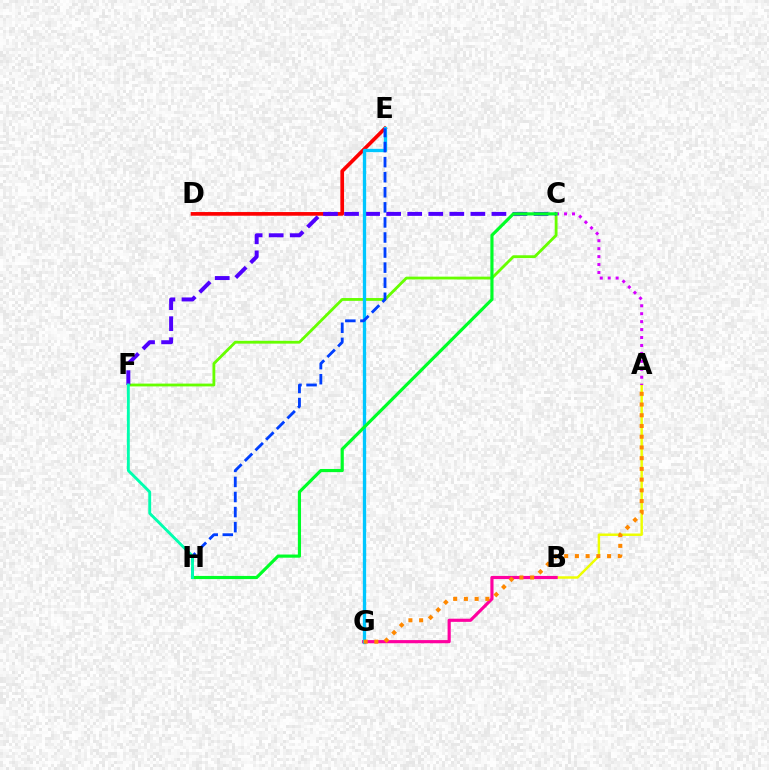{('A', 'B'): [{'color': '#eeff00', 'line_style': 'solid', 'thickness': 1.77}], ('C', 'F'): [{'color': '#66ff00', 'line_style': 'solid', 'thickness': 2.03}, {'color': '#4f00ff', 'line_style': 'dashed', 'thickness': 2.86}], ('D', 'E'): [{'color': '#ff0000', 'line_style': 'solid', 'thickness': 2.65}], ('B', 'G'): [{'color': '#ff00a0', 'line_style': 'solid', 'thickness': 2.27}], ('E', 'G'): [{'color': '#00c7ff', 'line_style': 'solid', 'thickness': 2.38}], ('A', 'C'): [{'color': '#d600ff', 'line_style': 'dotted', 'thickness': 2.16}], ('C', 'H'): [{'color': '#00ff27', 'line_style': 'solid', 'thickness': 2.27}], ('A', 'G'): [{'color': '#ff8800', 'line_style': 'dotted', 'thickness': 2.91}], ('E', 'H'): [{'color': '#003fff', 'line_style': 'dashed', 'thickness': 2.05}], ('F', 'H'): [{'color': '#00ffaf', 'line_style': 'solid', 'thickness': 2.07}]}